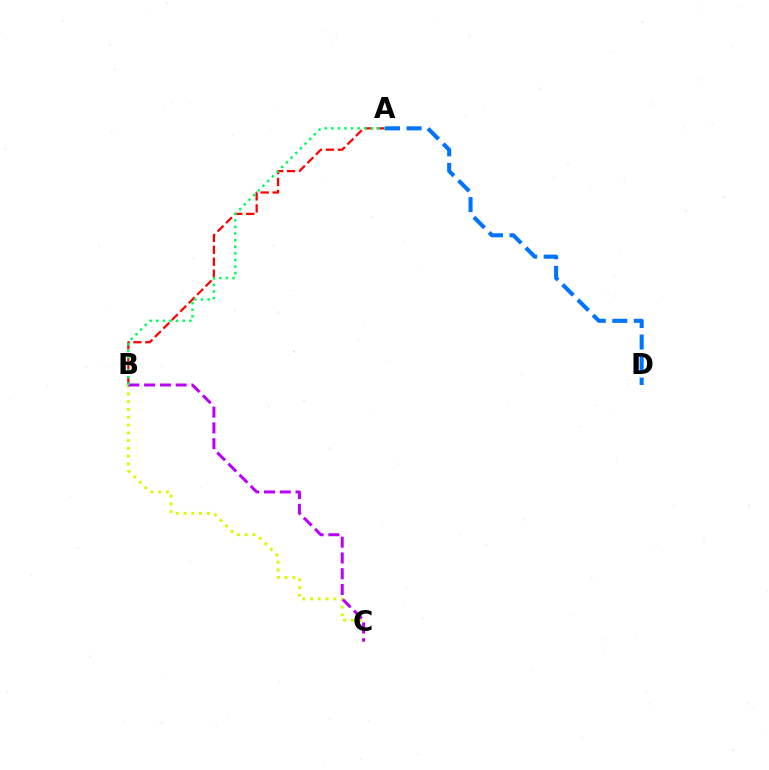{('A', 'D'): [{'color': '#0074ff', 'line_style': 'dashed', 'thickness': 2.93}], ('A', 'B'): [{'color': '#ff0000', 'line_style': 'dashed', 'thickness': 1.62}, {'color': '#00ff5c', 'line_style': 'dotted', 'thickness': 1.8}], ('B', 'C'): [{'color': '#d1ff00', 'line_style': 'dotted', 'thickness': 2.12}, {'color': '#b900ff', 'line_style': 'dashed', 'thickness': 2.14}]}